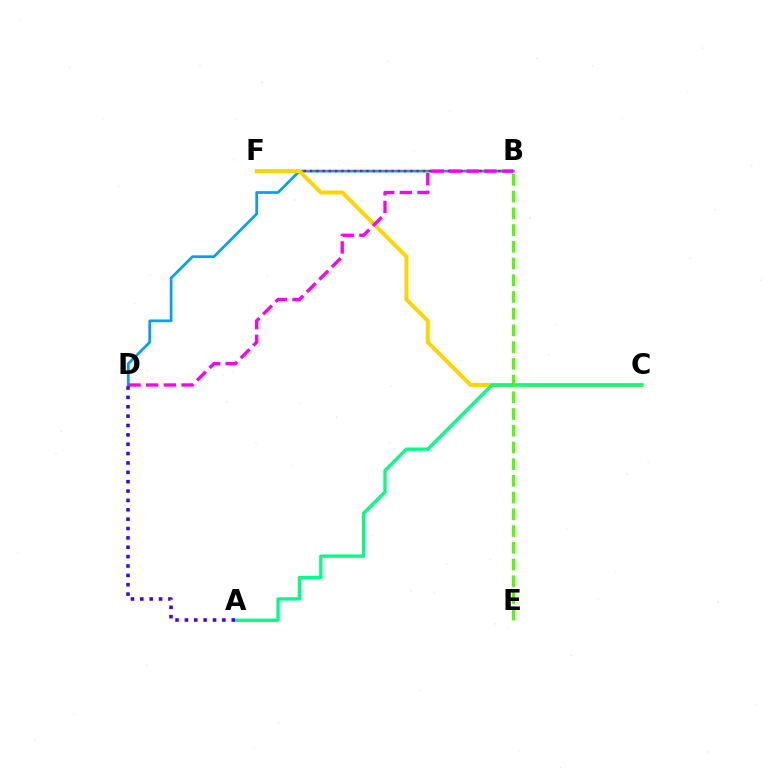{('B', 'D'): [{'color': '#009eff', 'line_style': 'solid', 'thickness': 1.94}, {'color': '#ff00ed', 'line_style': 'dashed', 'thickness': 2.4}], ('B', 'F'): [{'color': '#ff0000', 'line_style': 'dotted', 'thickness': 1.7}], ('C', 'F'): [{'color': '#ffd500', 'line_style': 'solid', 'thickness': 2.84}], ('A', 'C'): [{'color': '#00ff86', 'line_style': 'solid', 'thickness': 2.41}], ('B', 'E'): [{'color': '#4fff00', 'line_style': 'dashed', 'thickness': 2.27}], ('A', 'D'): [{'color': '#3700ff', 'line_style': 'dotted', 'thickness': 2.55}]}